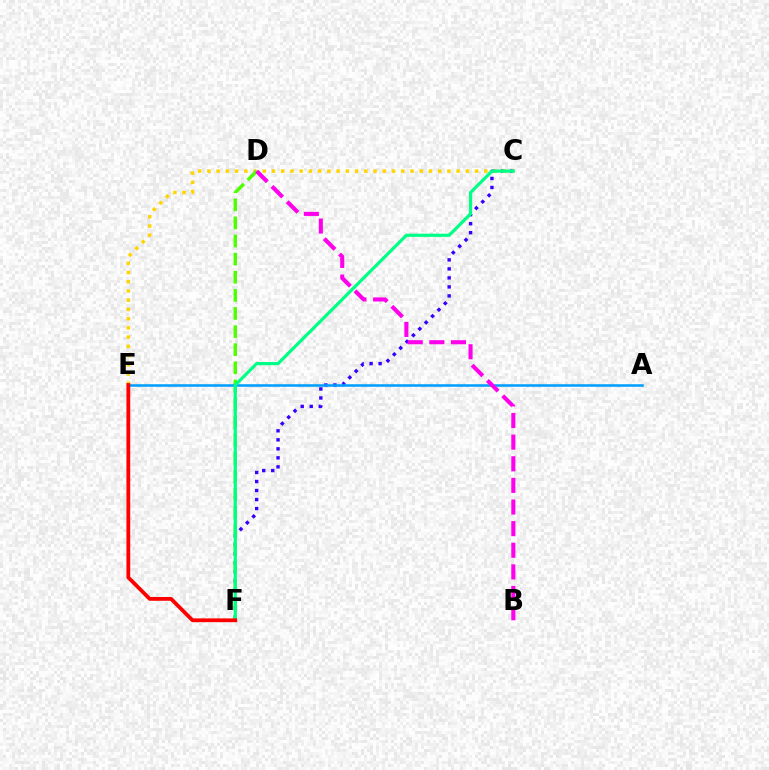{('C', 'F'): [{'color': '#3700ff', 'line_style': 'dotted', 'thickness': 2.45}, {'color': '#00ff86', 'line_style': 'solid', 'thickness': 2.3}], ('C', 'E'): [{'color': '#ffd500', 'line_style': 'dotted', 'thickness': 2.51}], ('D', 'F'): [{'color': '#4fff00', 'line_style': 'dashed', 'thickness': 2.46}], ('A', 'E'): [{'color': '#009eff', 'line_style': 'solid', 'thickness': 1.82}], ('B', 'D'): [{'color': '#ff00ed', 'line_style': 'dashed', 'thickness': 2.94}], ('E', 'F'): [{'color': '#ff0000', 'line_style': 'solid', 'thickness': 2.73}]}